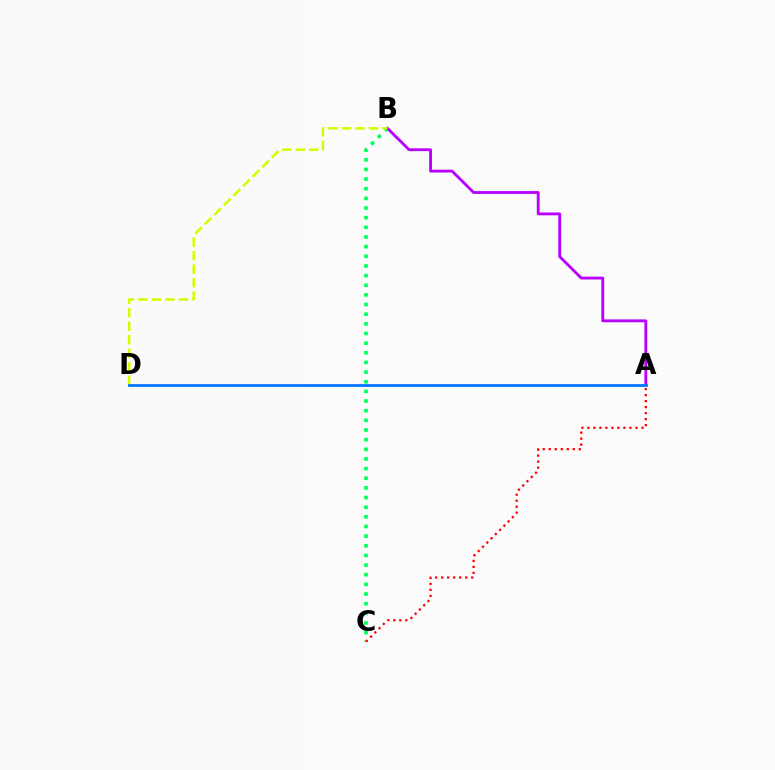{('B', 'C'): [{'color': '#00ff5c', 'line_style': 'dotted', 'thickness': 2.62}], ('A', 'B'): [{'color': '#b900ff', 'line_style': 'solid', 'thickness': 2.05}], ('B', 'D'): [{'color': '#d1ff00', 'line_style': 'dashed', 'thickness': 1.84}], ('A', 'D'): [{'color': '#0074ff', 'line_style': 'solid', 'thickness': 1.99}], ('A', 'C'): [{'color': '#ff0000', 'line_style': 'dotted', 'thickness': 1.63}]}